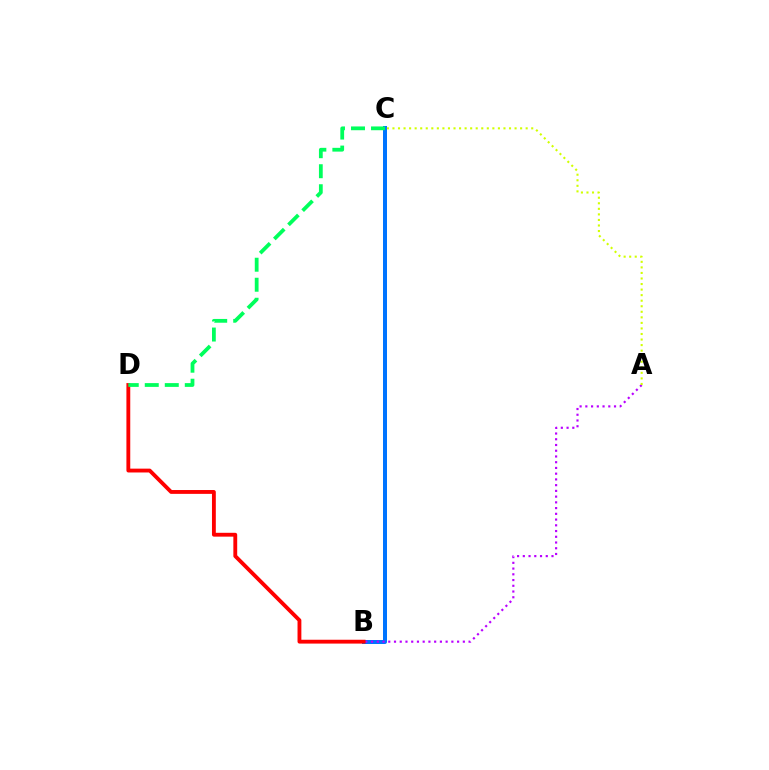{('B', 'C'): [{'color': '#0074ff', 'line_style': 'solid', 'thickness': 2.88}], ('A', 'B'): [{'color': '#b900ff', 'line_style': 'dotted', 'thickness': 1.56}], ('B', 'D'): [{'color': '#ff0000', 'line_style': 'solid', 'thickness': 2.77}], ('C', 'D'): [{'color': '#00ff5c', 'line_style': 'dashed', 'thickness': 2.72}], ('A', 'C'): [{'color': '#d1ff00', 'line_style': 'dotted', 'thickness': 1.51}]}